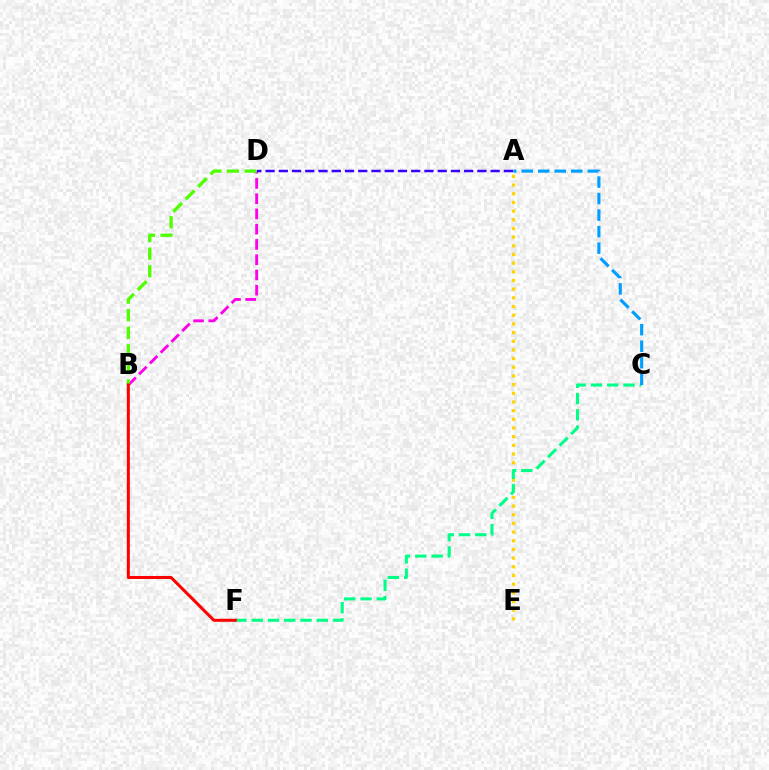{('B', 'D'): [{'color': '#ff00ed', 'line_style': 'dashed', 'thickness': 2.07}, {'color': '#4fff00', 'line_style': 'dashed', 'thickness': 2.39}], ('A', 'E'): [{'color': '#ffd500', 'line_style': 'dotted', 'thickness': 2.36}], ('C', 'F'): [{'color': '#00ff86', 'line_style': 'dashed', 'thickness': 2.21}], ('A', 'D'): [{'color': '#3700ff', 'line_style': 'dashed', 'thickness': 1.8}], ('A', 'C'): [{'color': '#009eff', 'line_style': 'dashed', 'thickness': 2.25}], ('B', 'F'): [{'color': '#ff0000', 'line_style': 'solid', 'thickness': 2.17}]}